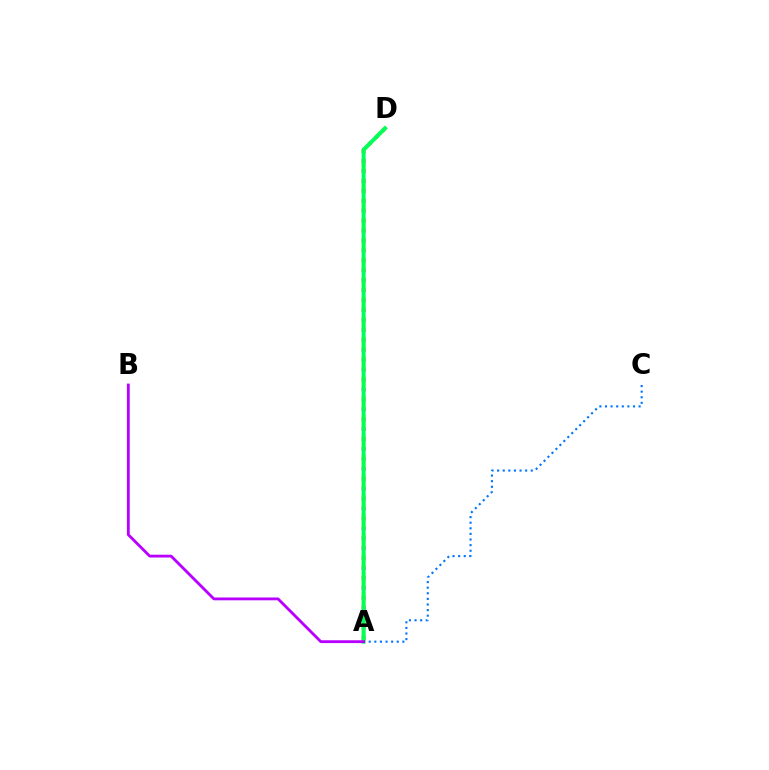{('A', 'C'): [{'color': '#0074ff', 'line_style': 'dotted', 'thickness': 1.52}], ('A', 'D'): [{'color': '#ff0000', 'line_style': 'dotted', 'thickness': 2.7}, {'color': '#d1ff00', 'line_style': 'dashed', 'thickness': 2.68}, {'color': '#00ff5c', 'line_style': 'solid', 'thickness': 2.87}], ('A', 'B'): [{'color': '#b900ff', 'line_style': 'solid', 'thickness': 2.03}]}